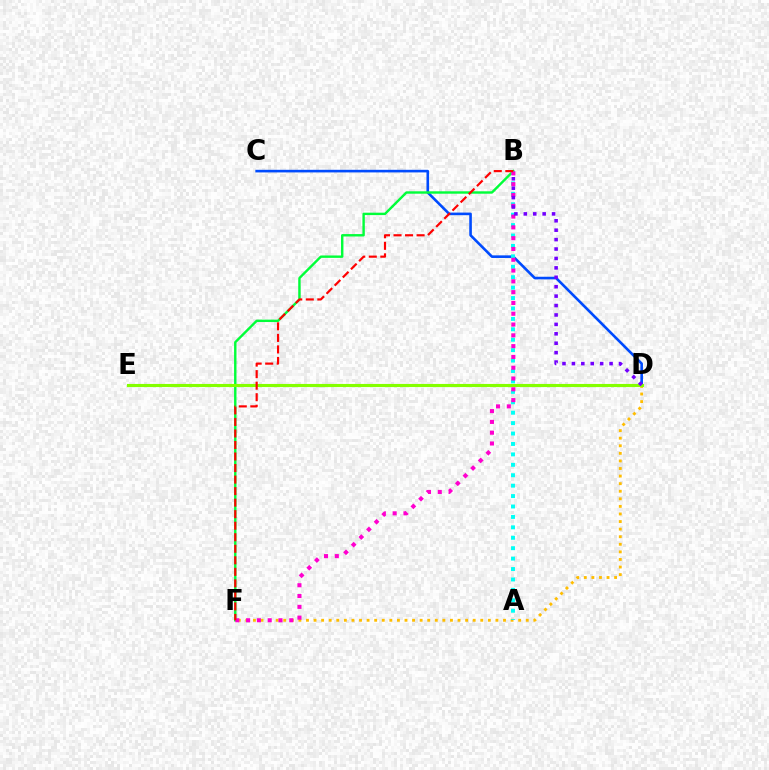{('D', 'F'): [{'color': '#ffbd00', 'line_style': 'dotted', 'thickness': 2.06}], ('C', 'D'): [{'color': '#004bff', 'line_style': 'solid', 'thickness': 1.88}], ('B', 'F'): [{'color': '#00ff39', 'line_style': 'solid', 'thickness': 1.73}, {'color': '#ff00cf', 'line_style': 'dotted', 'thickness': 2.93}, {'color': '#ff0000', 'line_style': 'dashed', 'thickness': 1.57}], ('A', 'B'): [{'color': '#00fff6', 'line_style': 'dotted', 'thickness': 2.83}], ('D', 'E'): [{'color': '#84ff00', 'line_style': 'solid', 'thickness': 2.24}], ('B', 'D'): [{'color': '#7200ff', 'line_style': 'dotted', 'thickness': 2.56}]}